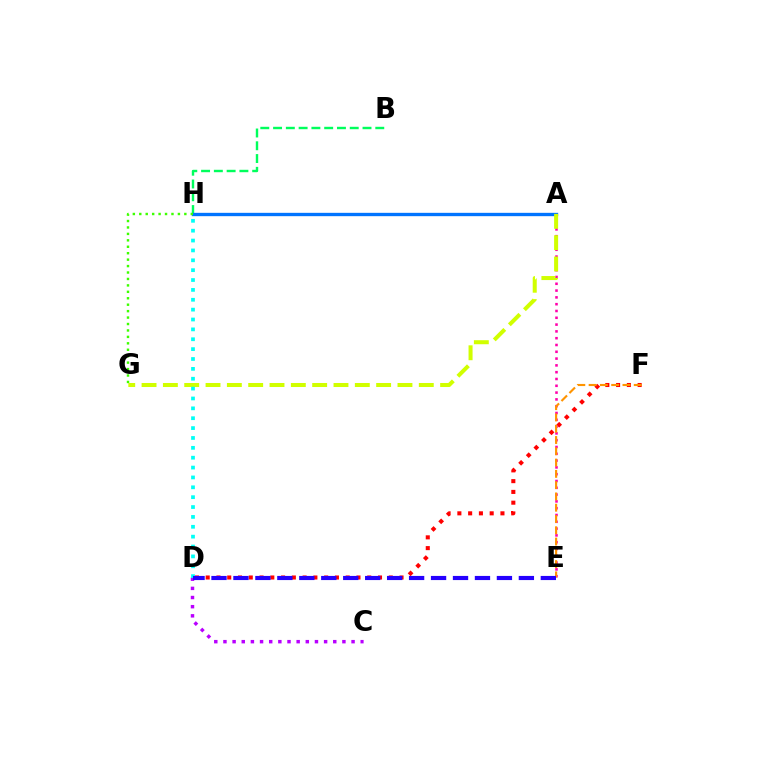{('D', 'F'): [{'color': '#ff0000', 'line_style': 'dotted', 'thickness': 2.93}], ('B', 'H'): [{'color': '#00ff5c', 'line_style': 'dashed', 'thickness': 1.74}], ('A', 'E'): [{'color': '#ff00ac', 'line_style': 'dotted', 'thickness': 1.85}], ('A', 'H'): [{'color': '#0074ff', 'line_style': 'solid', 'thickness': 2.41}], ('G', 'H'): [{'color': '#3dff00', 'line_style': 'dotted', 'thickness': 1.75}], ('A', 'G'): [{'color': '#d1ff00', 'line_style': 'dashed', 'thickness': 2.9}], ('C', 'D'): [{'color': '#b900ff', 'line_style': 'dotted', 'thickness': 2.49}], ('D', 'H'): [{'color': '#00fff6', 'line_style': 'dotted', 'thickness': 2.68}], ('E', 'F'): [{'color': '#ff9400', 'line_style': 'dashed', 'thickness': 1.53}], ('D', 'E'): [{'color': '#2500ff', 'line_style': 'dashed', 'thickness': 2.98}]}